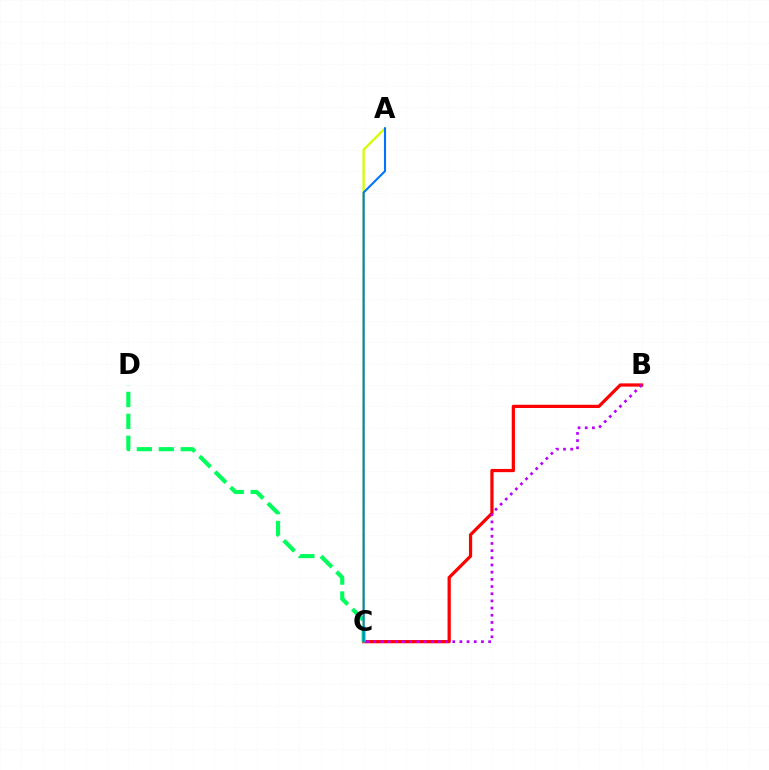{('B', 'C'): [{'color': '#ff0000', 'line_style': 'solid', 'thickness': 2.32}, {'color': '#b900ff', 'line_style': 'dotted', 'thickness': 1.95}], ('A', 'C'): [{'color': '#d1ff00', 'line_style': 'solid', 'thickness': 1.65}, {'color': '#0074ff', 'line_style': 'solid', 'thickness': 1.51}], ('C', 'D'): [{'color': '#00ff5c', 'line_style': 'dashed', 'thickness': 2.98}]}